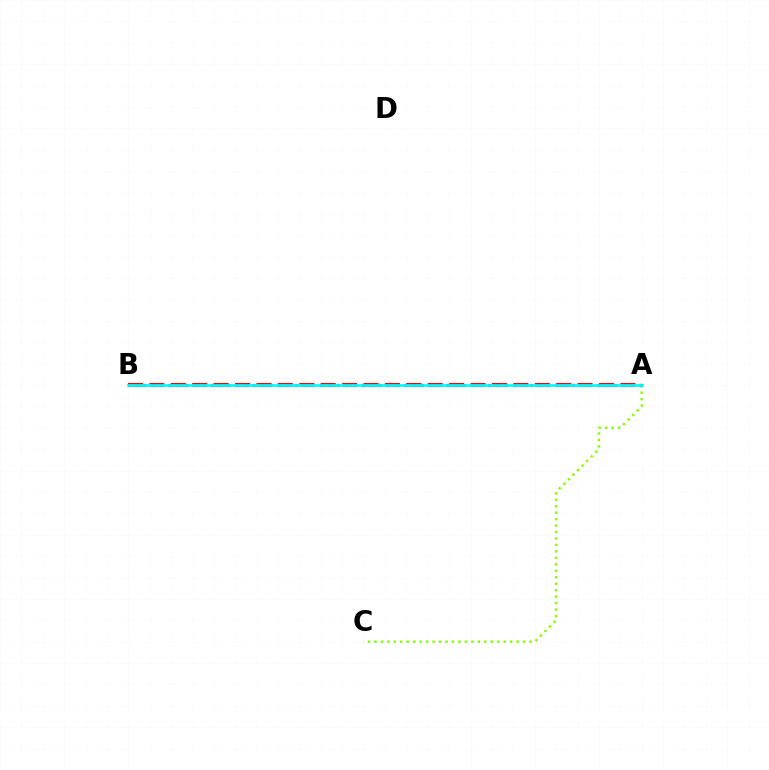{('A', 'B'): [{'color': '#ff0000', 'line_style': 'dashed', 'thickness': 2.91}, {'color': '#7200ff', 'line_style': 'dotted', 'thickness': 2.28}, {'color': '#00fff6', 'line_style': 'solid', 'thickness': 1.95}], ('A', 'C'): [{'color': '#84ff00', 'line_style': 'dotted', 'thickness': 1.76}]}